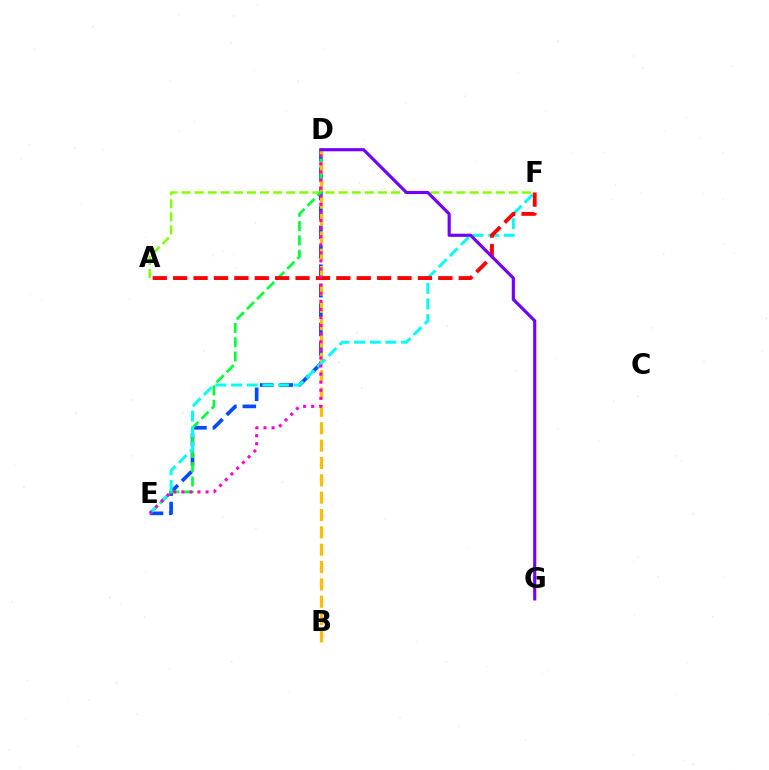{('D', 'E'): [{'color': '#004bff', 'line_style': 'dashed', 'thickness': 2.64}, {'color': '#00ff39', 'line_style': 'dashed', 'thickness': 1.94}, {'color': '#ff00cf', 'line_style': 'dotted', 'thickness': 2.2}], ('A', 'F'): [{'color': '#84ff00', 'line_style': 'dashed', 'thickness': 1.78}, {'color': '#ff0000', 'line_style': 'dashed', 'thickness': 2.77}], ('B', 'D'): [{'color': '#ffbd00', 'line_style': 'dashed', 'thickness': 2.36}], ('E', 'F'): [{'color': '#00fff6', 'line_style': 'dashed', 'thickness': 2.13}], ('D', 'G'): [{'color': '#7200ff', 'line_style': 'solid', 'thickness': 2.26}]}